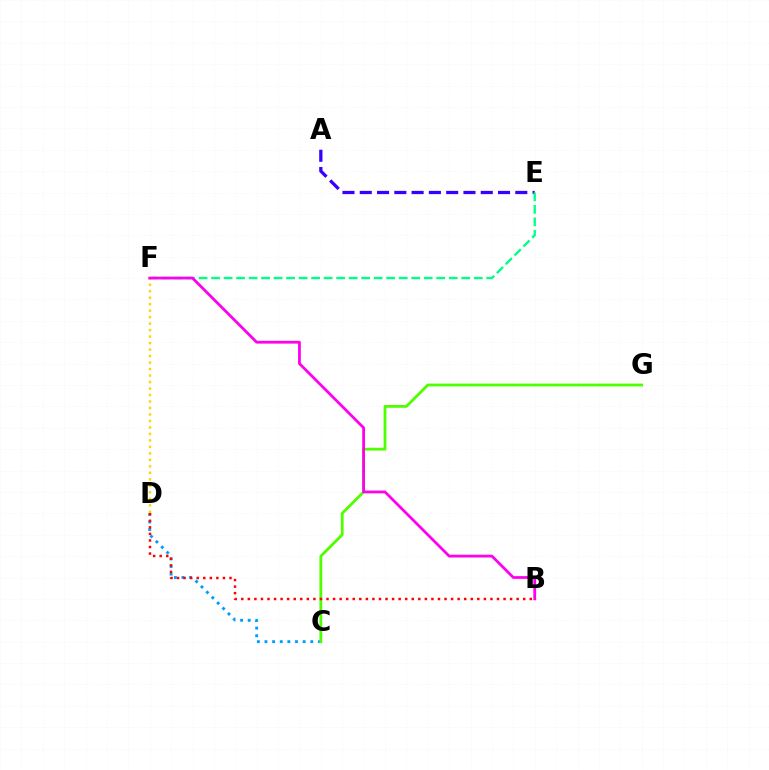{('C', 'D'): [{'color': '#009eff', 'line_style': 'dotted', 'thickness': 2.07}], ('A', 'E'): [{'color': '#3700ff', 'line_style': 'dashed', 'thickness': 2.35}], ('C', 'G'): [{'color': '#4fff00', 'line_style': 'solid', 'thickness': 2.02}], ('E', 'F'): [{'color': '#00ff86', 'line_style': 'dashed', 'thickness': 1.7}], ('B', 'D'): [{'color': '#ff0000', 'line_style': 'dotted', 'thickness': 1.78}], ('D', 'F'): [{'color': '#ffd500', 'line_style': 'dotted', 'thickness': 1.76}], ('B', 'F'): [{'color': '#ff00ed', 'line_style': 'solid', 'thickness': 2.0}]}